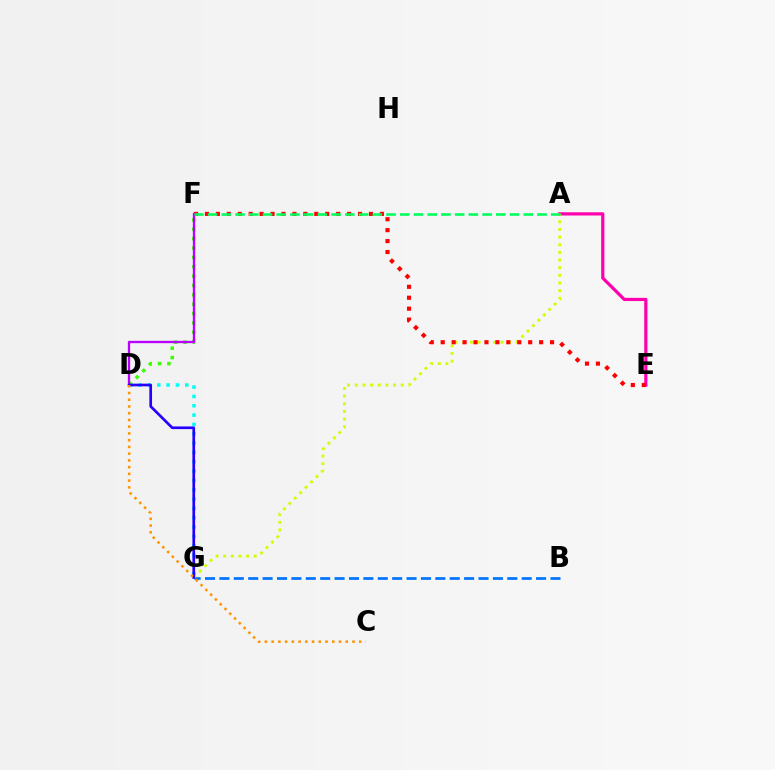{('A', 'E'): [{'color': '#ff00ac', 'line_style': 'solid', 'thickness': 2.31}], ('D', 'G'): [{'color': '#00fff6', 'line_style': 'dotted', 'thickness': 2.54}, {'color': '#2500ff', 'line_style': 'solid', 'thickness': 1.93}], ('D', 'F'): [{'color': '#3dff00', 'line_style': 'dotted', 'thickness': 2.54}, {'color': '#b900ff', 'line_style': 'solid', 'thickness': 1.67}], ('B', 'G'): [{'color': '#0074ff', 'line_style': 'dashed', 'thickness': 1.96}], ('A', 'G'): [{'color': '#d1ff00', 'line_style': 'dotted', 'thickness': 2.08}], ('E', 'F'): [{'color': '#ff0000', 'line_style': 'dotted', 'thickness': 2.97}], ('A', 'F'): [{'color': '#00ff5c', 'line_style': 'dashed', 'thickness': 1.86}], ('C', 'D'): [{'color': '#ff9400', 'line_style': 'dotted', 'thickness': 1.83}]}